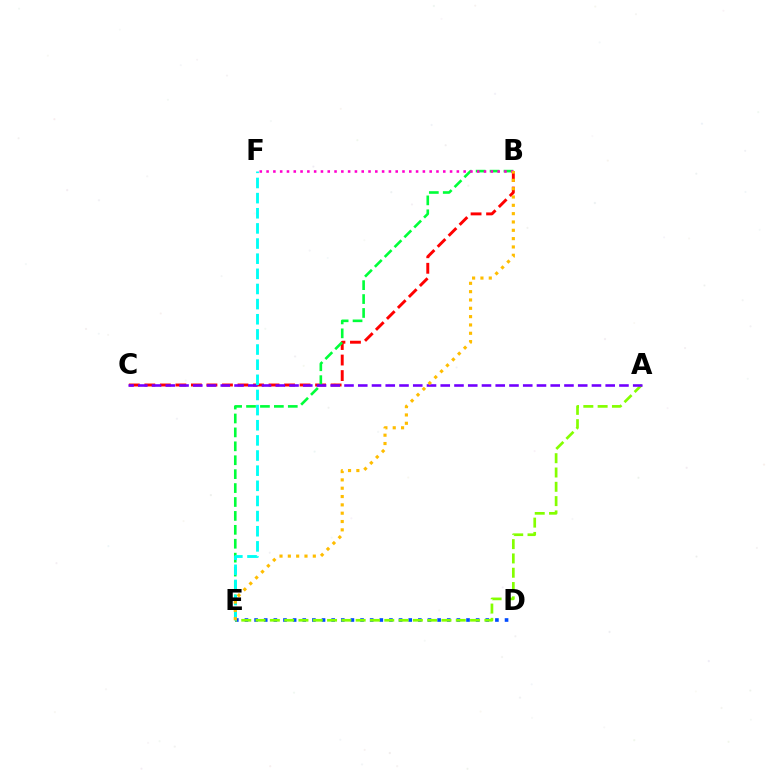{('B', 'C'): [{'color': '#ff0000', 'line_style': 'dashed', 'thickness': 2.11}], ('D', 'E'): [{'color': '#004bff', 'line_style': 'dotted', 'thickness': 2.62}], ('B', 'E'): [{'color': '#00ff39', 'line_style': 'dashed', 'thickness': 1.89}, {'color': '#ffbd00', 'line_style': 'dotted', 'thickness': 2.26}], ('A', 'E'): [{'color': '#84ff00', 'line_style': 'dashed', 'thickness': 1.94}], ('B', 'F'): [{'color': '#ff00cf', 'line_style': 'dotted', 'thickness': 1.85}], ('A', 'C'): [{'color': '#7200ff', 'line_style': 'dashed', 'thickness': 1.87}], ('E', 'F'): [{'color': '#00fff6', 'line_style': 'dashed', 'thickness': 2.06}]}